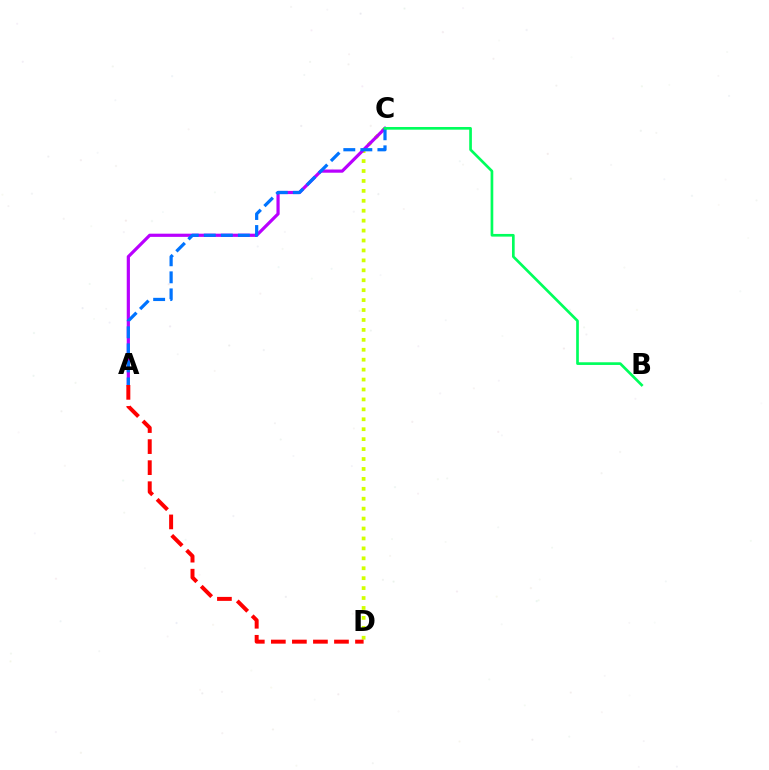{('C', 'D'): [{'color': '#d1ff00', 'line_style': 'dotted', 'thickness': 2.7}], ('A', 'C'): [{'color': '#b900ff', 'line_style': 'solid', 'thickness': 2.3}, {'color': '#0074ff', 'line_style': 'dashed', 'thickness': 2.32}], ('A', 'D'): [{'color': '#ff0000', 'line_style': 'dashed', 'thickness': 2.86}], ('B', 'C'): [{'color': '#00ff5c', 'line_style': 'solid', 'thickness': 1.93}]}